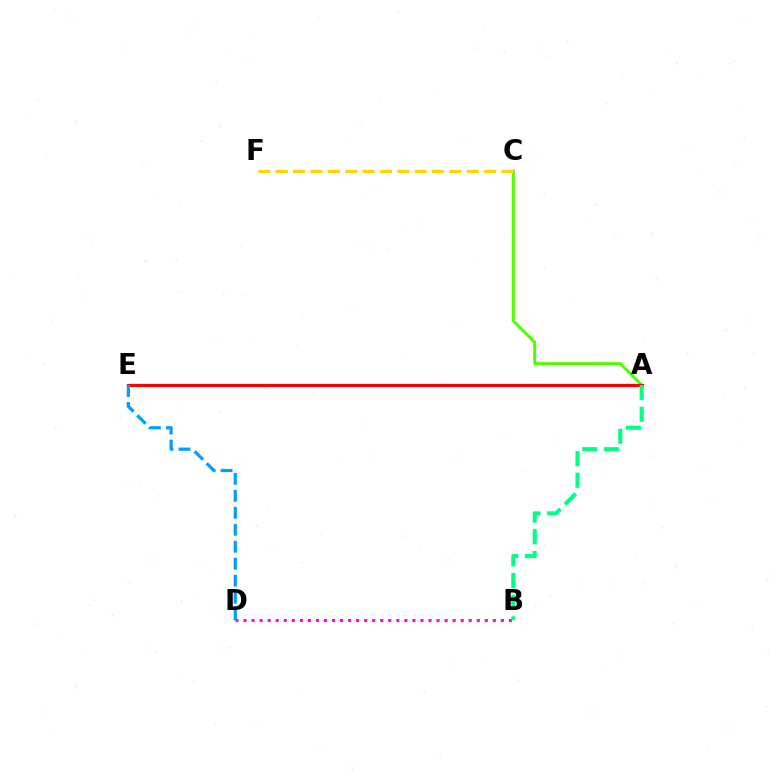{('B', 'D'): [{'color': '#ff00ed', 'line_style': 'dotted', 'thickness': 2.18}], ('A', 'C'): [{'color': '#4fff00', 'line_style': 'solid', 'thickness': 2.17}], ('A', 'E'): [{'color': '#3700ff', 'line_style': 'solid', 'thickness': 1.5}, {'color': '#ff0000', 'line_style': 'solid', 'thickness': 2.24}], ('D', 'E'): [{'color': '#009eff', 'line_style': 'dashed', 'thickness': 2.31}], ('C', 'F'): [{'color': '#ffd500', 'line_style': 'dashed', 'thickness': 2.36}], ('A', 'B'): [{'color': '#00ff86', 'line_style': 'dashed', 'thickness': 2.95}]}